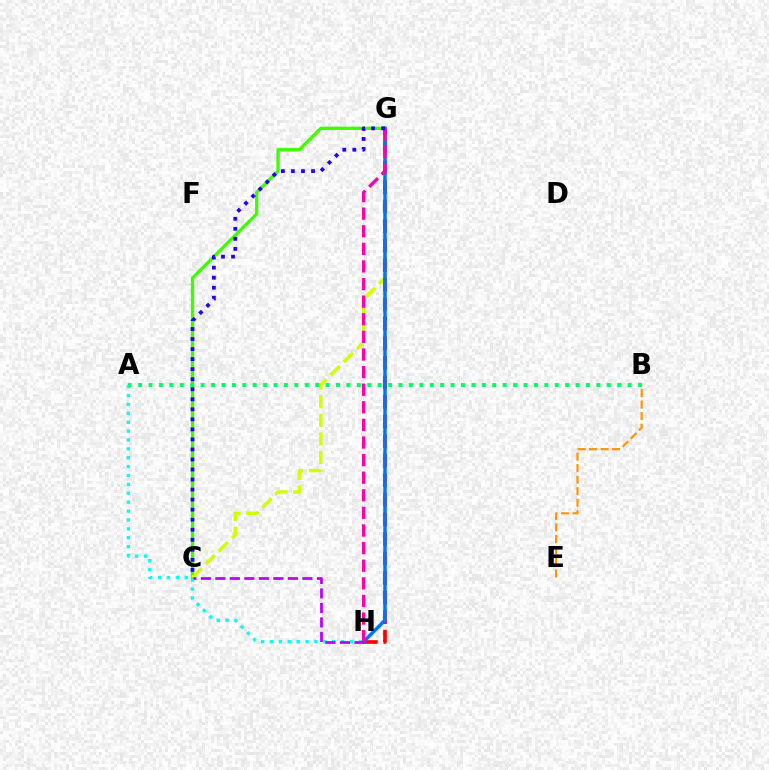{('C', 'G'): [{'color': '#3dff00', 'line_style': 'solid', 'thickness': 2.39}, {'color': '#d1ff00', 'line_style': 'dashed', 'thickness': 2.52}, {'color': '#2500ff', 'line_style': 'dotted', 'thickness': 2.73}], ('G', 'H'): [{'color': '#ff0000', 'line_style': 'dashed', 'thickness': 2.66}, {'color': '#0074ff', 'line_style': 'solid', 'thickness': 2.49}, {'color': '#ff00ac', 'line_style': 'dashed', 'thickness': 2.39}], ('A', 'H'): [{'color': '#00fff6', 'line_style': 'dotted', 'thickness': 2.41}], ('B', 'E'): [{'color': '#ff9400', 'line_style': 'dashed', 'thickness': 1.56}], ('A', 'B'): [{'color': '#00ff5c', 'line_style': 'dotted', 'thickness': 2.83}], ('C', 'H'): [{'color': '#b900ff', 'line_style': 'dashed', 'thickness': 1.97}]}